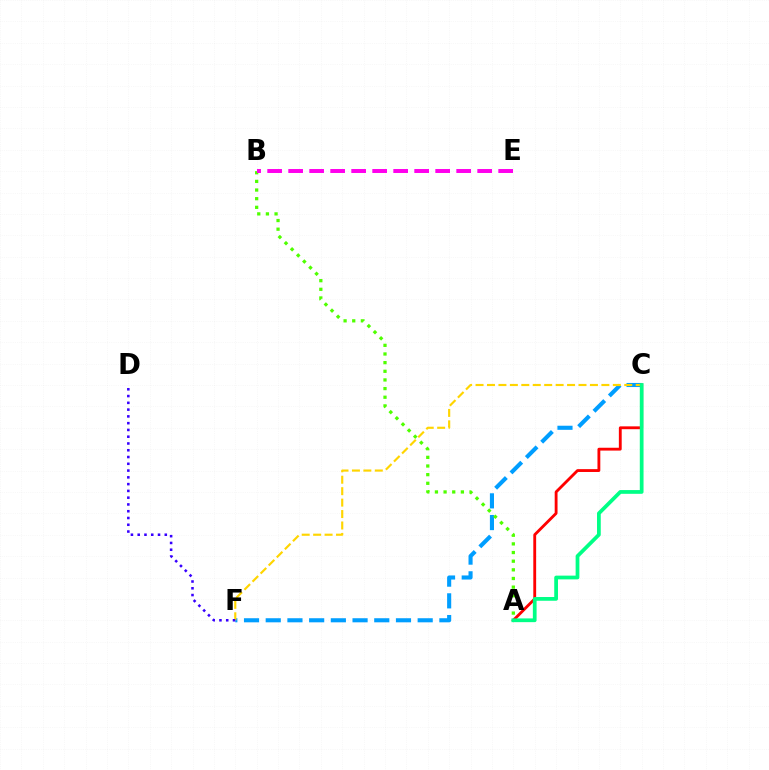{('C', 'F'): [{'color': '#009eff', 'line_style': 'dashed', 'thickness': 2.95}, {'color': '#ffd500', 'line_style': 'dashed', 'thickness': 1.55}], ('A', 'B'): [{'color': '#4fff00', 'line_style': 'dotted', 'thickness': 2.35}], ('A', 'C'): [{'color': '#ff0000', 'line_style': 'solid', 'thickness': 2.05}, {'color': '#00ff86', 'line_style': 'solid', 'thickness': 2.7}], ('B', 'E'): [{'color': '#ff00ed', 'line_style': 'dashed', 'thickness': 2.85}], ('D', 'F'): [{'color': '#3700ff', 'line_style': 'dotted', 'thickness': 1.84}]}